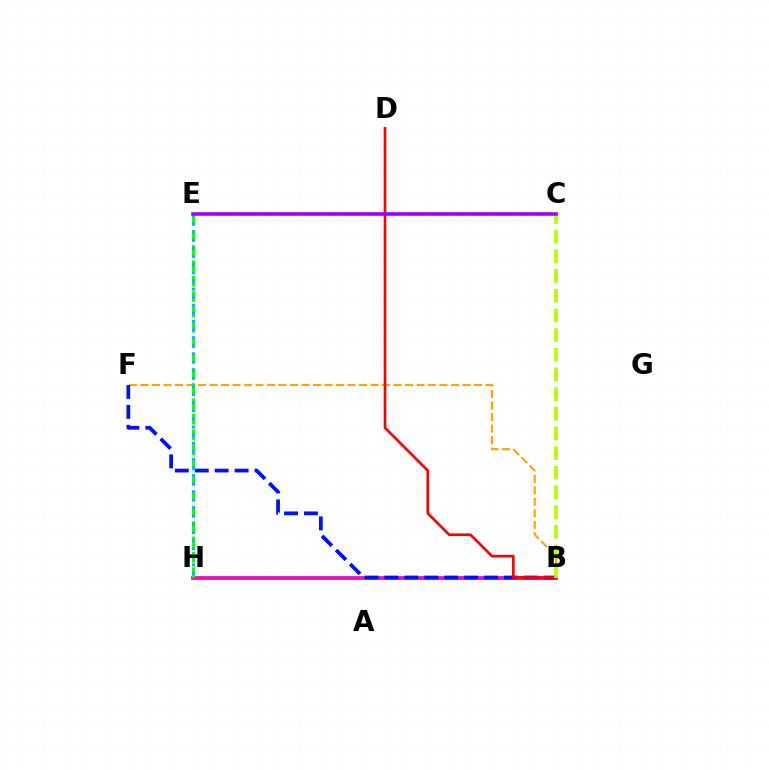{('B', 'F'): [{'color': '#ffa500', 'line_style': 'dashed', 'thickness': 1.56}, {'color': '#0010ff', 'line_style': 'dashed', 'thickness': 2.71}], ('B', 'H'): [{'color': '#00ff9d', 'line_style': 'solid', 'thickness': 2.76}, {'color': '#ff00bd', 'line_style': 'solid', 'thickness': 2.57}], ('B', 'D'): [{'color': '#ff0000', 'line_style': 'solid', 'thickness': 1.92}], ('E', 'H'): [{'color': '#08ff00', 'line_style': 'dashed', 'thickness': 2.08}, {'color': '#00b5ff', 'line_style': 'dotted', 'thickness': 2.2}], ('B', 'C'): [{'color': '#b3ff00', 'line_style': 'dashed', 'thickness': 2.67}], ('C', 'E'): [{'color': '#9b00ff', 'line_style': 'solid', 'thickness': 2.57}]}